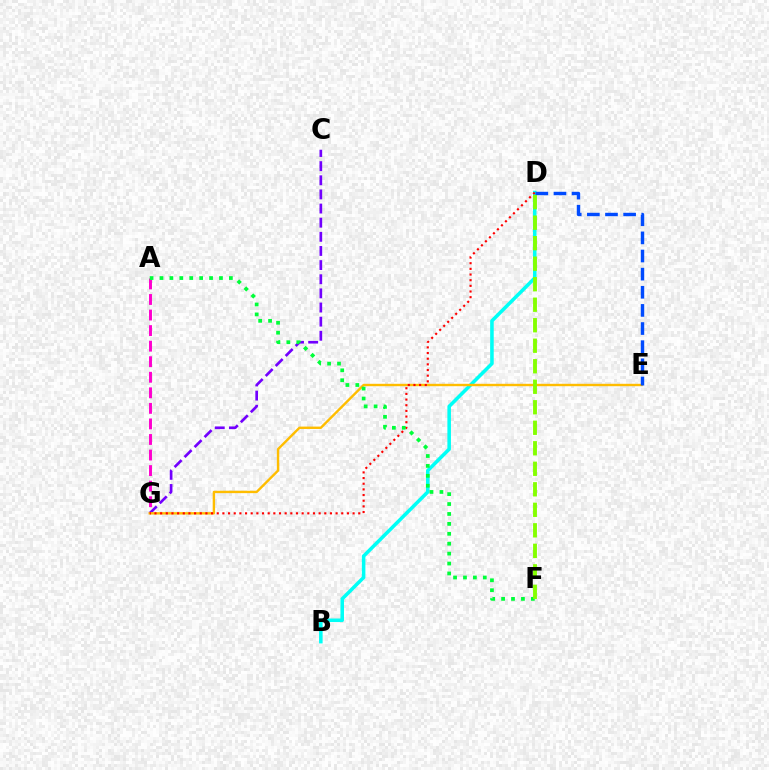{('A', 'G'): [{'color': '#ff00cf', 'line_style': 'dashed', 'thickness': 2.11}], ('C', 'G'): [{'color': '#7200ff', 'line_style': 'dashed', 'thickness': 1.92}], ('B', 'D'): [{'color': '#00fff6', 'line_style': 'solid', 'thickness': 2.56}], ('E', 'G'): [{'color': '#ffbd00', 'line_style': 'solid', 'thickness': 1.72}], ('D', 'G'): [{'color': '#ff0000', 'line_style': 'dotted', 'thickness': 1.54}], ('D', 'E'): [{'color': '#004bff', 'line_style': 'dashed', 'thickness': 2.46}], ('A', 'F'): [{'color': '#00ff39', 'line_style': 'dotted', 'thickness': 2.69}], ('D', 'F'): [{'color': '#84ff00', 'line_style': 'dashed', 'thickness': 2.79}]}